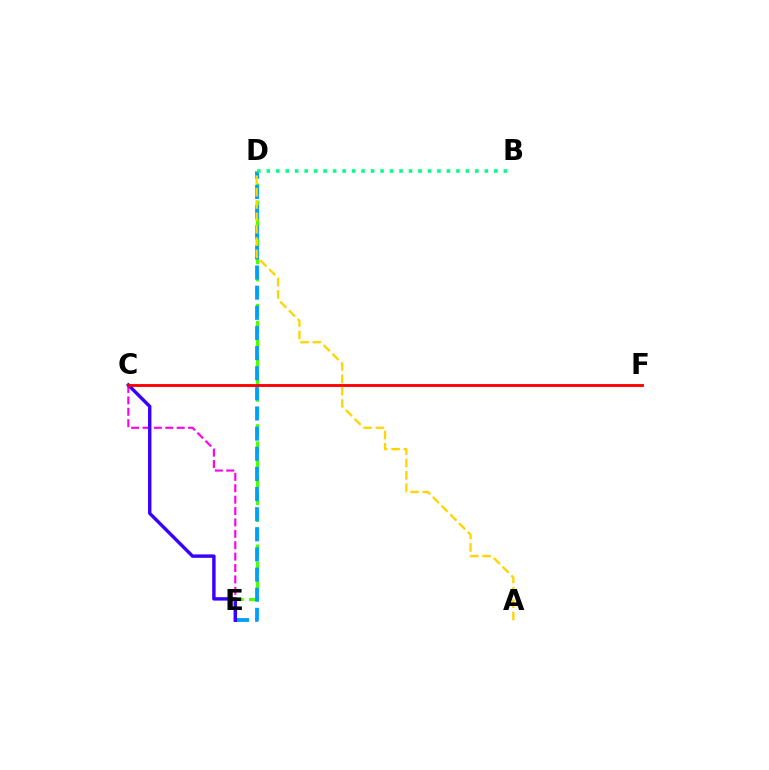{('D', 'E'): [{'color': '#4fff00', 'line_style': 'dashed', 'thickness': 2.34}, {'color': '#009eff', 'line_style': 'dashed', 'thickness': 2.74}], ('C', 'E'): [{'color': '#ff00ed', 'line_style': 'dashed', 'thickness': 1.55}, {'color': '#3700ff', 'line_style': 'solid', 'thickness': 2.45}], ('C', 'F'): [{'color': '#ff0000', 'line_style': 'solid', 'thickness': 2.06}], ('A', 'D'): [{'color': '#ffd500', 'line_style': 'dashed', 'thickness': 1.68}], ('B', 'D'): [{'color': '#00ff86', 'line_style': 'dotted', 'thickness': 2.58}]}